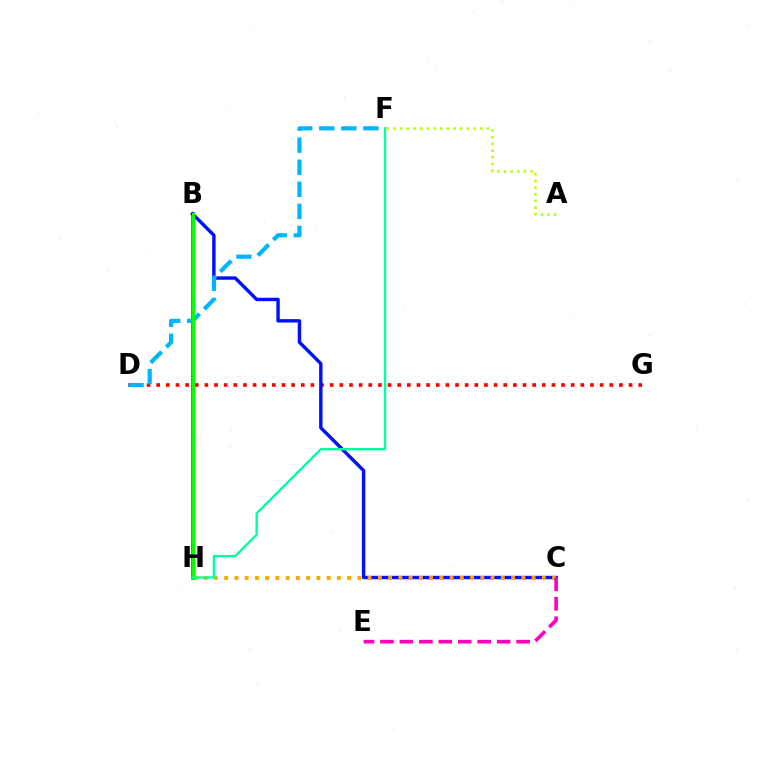{('D', 'G'): [{'color': '#ff0000', 'line_style': 'dotted', 'thickness': 2.62}], ('B', 'H'): [{'color': '#9b00ff', 'line_style': 'solid', 'thickness': 2.52}, {'color': '#08ff00', 'line_style': 'solid', 'thickness': 2.32}], ('B', 'C'): [{'color': '#0010ff', 'line_style': 'solid', 'thickness': 2.45}], ('C', 'H'): [{'color': '#ffa500', 'line_style': 'dotted', 'thickness': 2.78}], ('D', 'F'): [{'color': '#00b5ff', 'line_style': 'dashed', 'thickness': 3.0}], ('F', 'H'): [{'color': '#00ff9d', 'line_style': 'solid', 'thickness': 1.69}], ('A', 'F'): [{'color': '#b3ff00', 'line_style': 'dotted', 'thickness': 1.81}], ('C', 'E'): [{'color': '#ff00bd', 'line_style': 'dashed', 'thickness': 2.64}]}